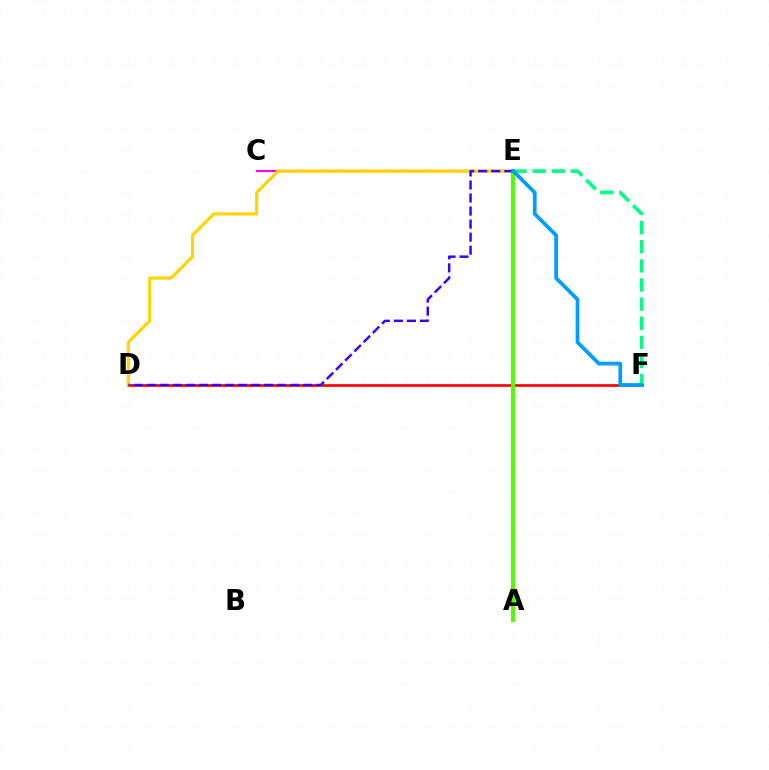{('D', 'F'): [{'color': '#ff0000', 'line_style': 'solid', 'thickness': 1.93}], ('E', 'F'): [{'color': '#00ff86', 'line_style': 'dashed', 'thickness': 2.6}, {'color': '#009eff', 'line_style': 'solid', 'thickness': 2.7}], ('C', 'E'): [{'color': '#ff00ed', 'line_style': 'solid', 'thickness': 1.57}], ('D', 'E'): [{'color': '#ffd500', 'line_style': 'solid', 'thickness': 2.28}, {'color': '#3700ff', 'line_style': 'dashed', 'thickness': 1.77}], ('A', 'E'): [{'color': '#4fff00', 'line_style': 'solid', 'thickness': 2.94}]}